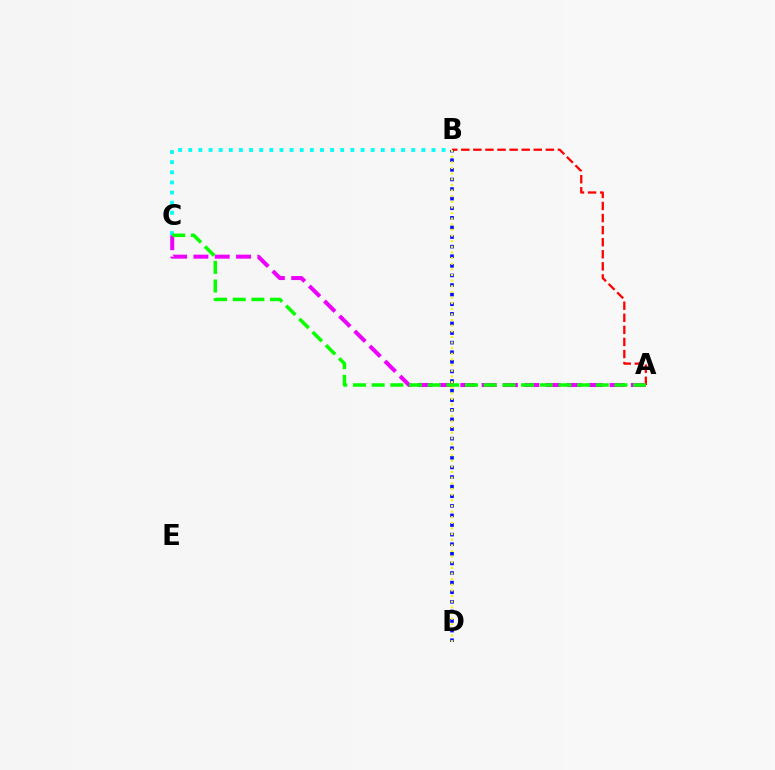{('A', 'C'): [{'color': '#ee00ff', 'line_style': 'dashed', 'thickness': 2.9}, {'color': '#08ff00', 'line_style': 'dashed', 'thickness': 2.54}], ('B', 'C'): [{'color': '#00fff6', 'line_style': 'dotted', 'thickness': 2.75}], ('A', 'B'): [{'color': '#ff0000', 'line_style': 'dashed', 'thickness': 1.64}], ('B', 'D'): [{'color': '#0010ff', 'line_style': 'dotted', 'thickness': 2.61}, {'color': '#fcf500', 'line_style': 'dotted', 'thickness': 1.53}]}